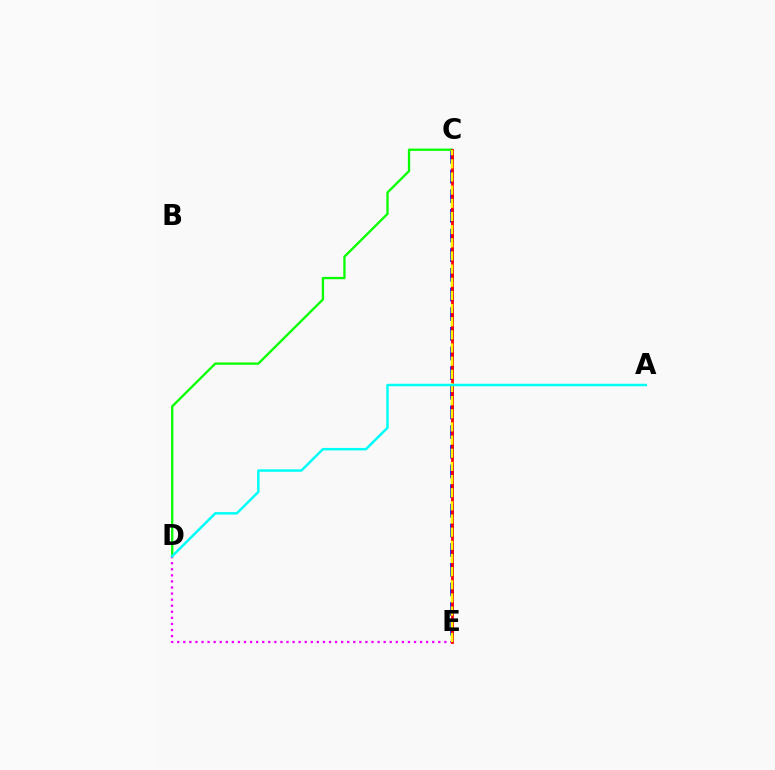{('D', 'E'): [{'color': '#ee00ff', 'line_style': 'dotted', 'thickness': 1.65}], ('C', 'E'): [{'color': '#0010ff', 'line_style': 'dashed', 'thickness': 2.67}, {'color': '#ff0000', 'line_style': 'solid', 'thickness': 1.99}, {'color': '#fcf500', 'line_style': 'dashed', 'thickness': 1.79}], ('C', 'D'): [{'color': '#08ff00', 'line_style': 'solid', 'thickness': 1.67}], ('A', 'D'): [{'color': '#00fff6', 'line_style': 'solid', 'thickness': 1.79}]}